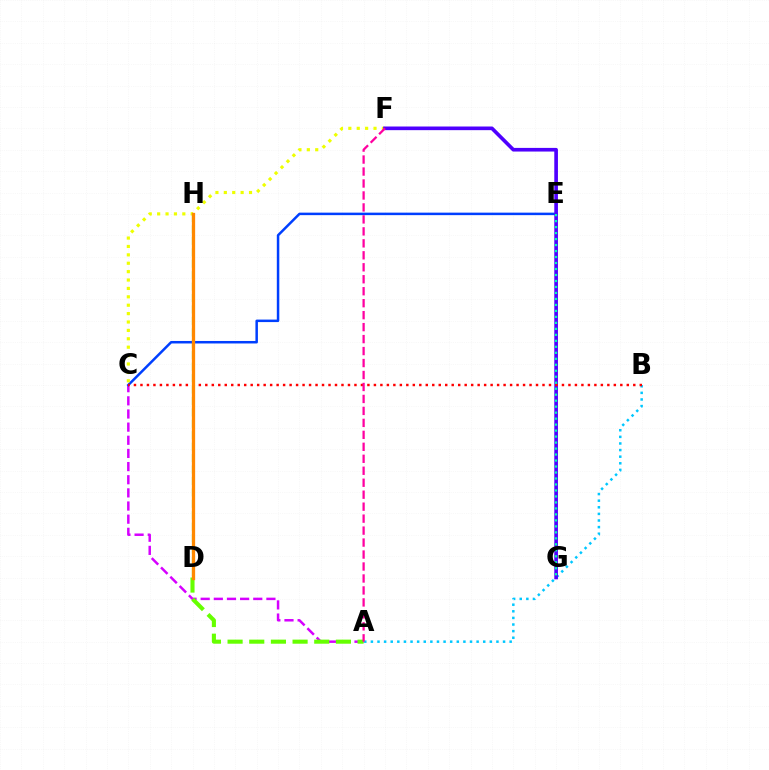{('A', 'C'): [{'color': '#d600ff', 'line_style': 'dashed', 'thickness': 1.79}], ('D', 'H'): [{'color': '#00ff27', 'line_style': 'dashed', 'thickness': 1.55}, {'color': '#ff8800', 'line_style': 'solid', 'thickness': 2.36}], ('C', 'E'): [{'color': '#003fff', 'line_style': 'solid', 'thickness': 1.8}], ('A', 'B'): [{'color': '#00c7ff', 'line_style': 'dotted', 'thickness': 1.8}], ('C', 'F'): [{'color': '#eeff00', 'line_style': 'dotted', 'thickness': 2.28}], ('A', 'D'): [{'color': '#66ff00', 'line_style': 'dashed', 'thickness': 2.94}], ('F', 'G'): [{'color': '#4f00ff', 'line_style': 'solid', 'thickness': 2.63}], ('B', 'C'): [{'color': '#ff0000', 'line_style': 'dotted', 'thickness': 1.76}], ('A', 'F'): [{'color': '#ff00a0', 'line_style': 'dashed', 'thickness': 1.63}], ('E', 'G'): [{'color': '#00ffaf', 'line_style': 'dotted', 'thickness': 1.63}]}